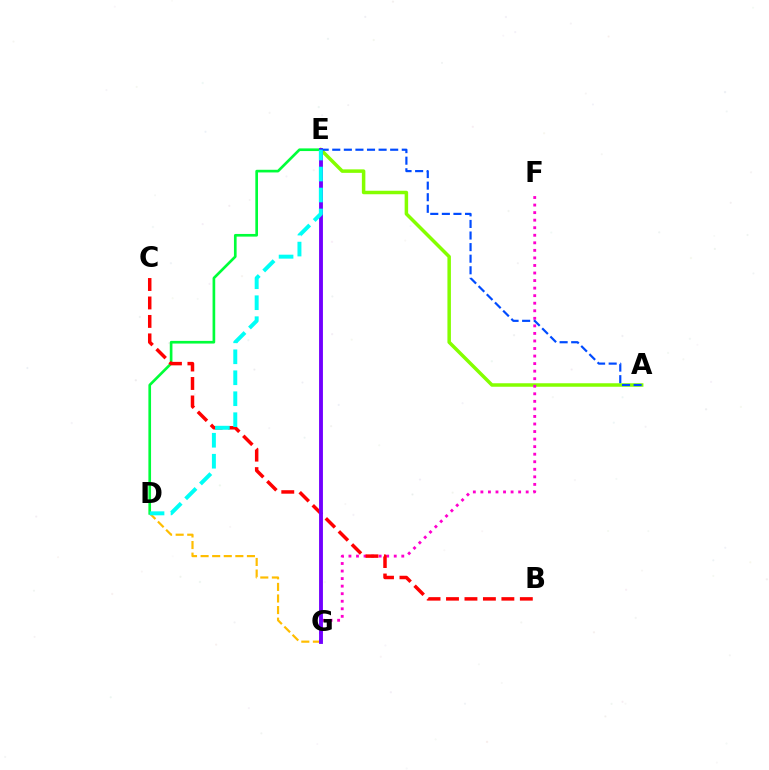{('A', 'E'): [{'color': '#84ff00', 'line_style': 'solid', 'thickness': 2.51}, {'color': '#004bff', 'line_style': 'dashed', 'thickness': 1.57}], ('D', 'G'): [{'color': '#ffbd00', 'line_style': 'dashed', 'thickness': 1.57}], ('D', 'E'): [{'color': '#00ff39', 'line_style': 'solid', 'thickness': 1.92}, {'color': '#00fff6', 'line_style': 'dashed', 'thickness': 2.85}], ('F', 'G'): [{'color': '#ff00cf', 'line_style': 'dotted', 'thickness': 2.05}], ('B', 'C'): [{'color': '#ff0000', 'line_style': 'dashed', 'thickness': 2.51}], ('E', 'G'): [{'color': '#7200ff', 'line_style': 'solid', 'thickness': 2.78}]}